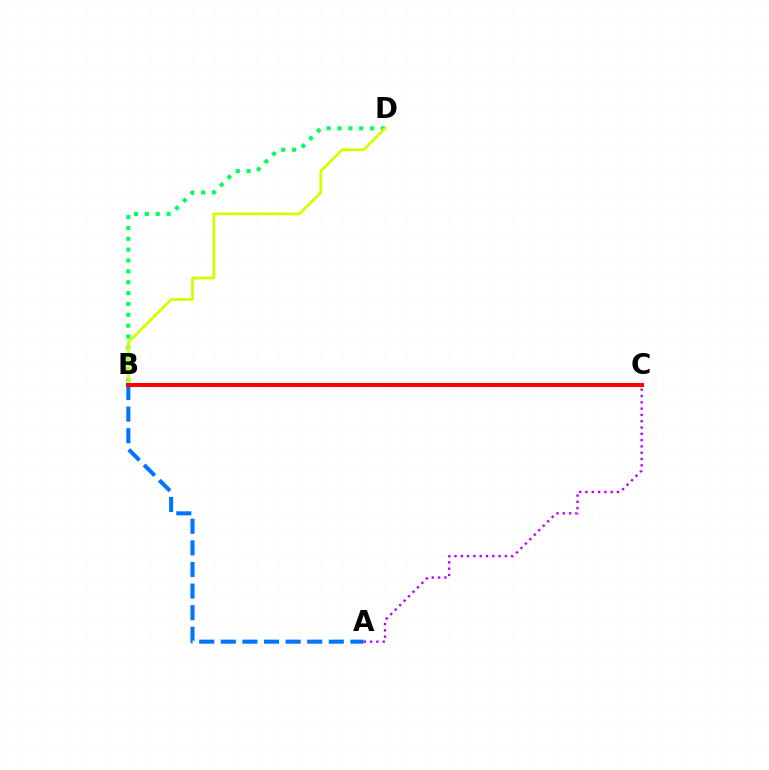{('A', 'B'): [{'color': '#0074ff', 'line_style': 'dashed', 'thickness': 2.93}], ('B', 'D'): [{'color': '#00ff5c', 'line_style': 'dotted', 'thickness': 2.95}, {'color': '#d1ff00', 'line_style': 'solid', 'thickness': 1.97}], ('B', 'C'): [{'color': '#ff0000', 'line_style': 'solid', 'thickness': 2.92}], ('A', 'C'): [{'color': '#b900ff', 'line_style': 'dotted', 'thickness': 1.71}]}